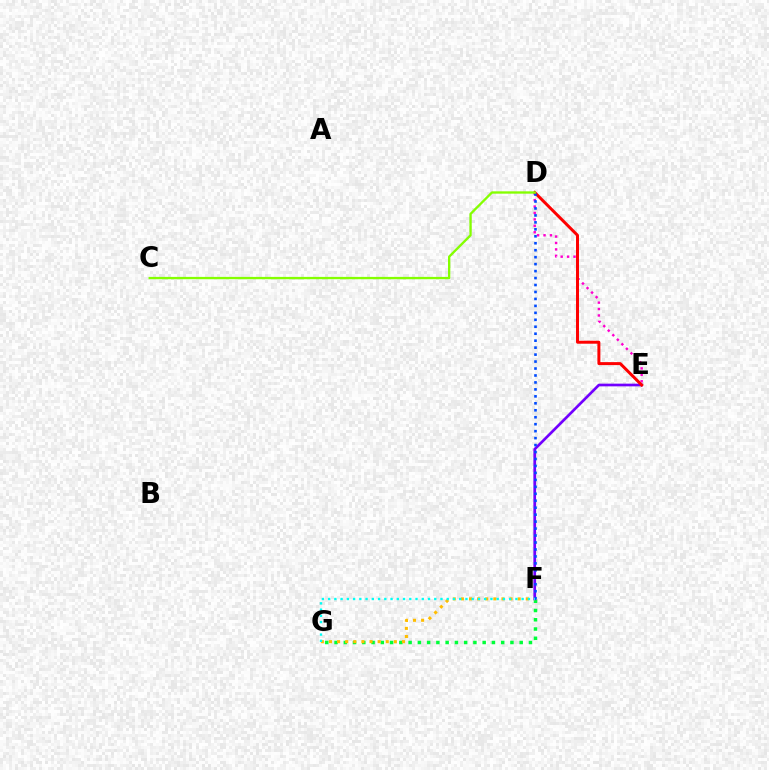{('F', 'G'): [{'color': '#00ff39', 'line_style': 'dotted', 'thickness': 2.52}, {'color': '#ffbd00', 'line_style': 'dotted', 'thickness': 2.2}, {'color': '#00fff6', 'line_style': 'dotted', 'thickness': 1.7}], ('E', 'F'): [{'color': '#7200ff', 'line_style': 'solid', 'thickness': 1.94}], ('D', 'E'): [{'color': '#ff00cf', 'line_style': 'dotted', 'thickness': 1.74}, {'color': '#ff0000', 'line_style': 'solid', 'thickness': 2.14}], ('D', 'F'): [{'color': '#004bff', 'line_style': 'dotted', 'thickness': 1.89}], ('C', 'D'): [{'color': '#84ff00', 'line_style': 'solid', 'thickness': 1.68}]}